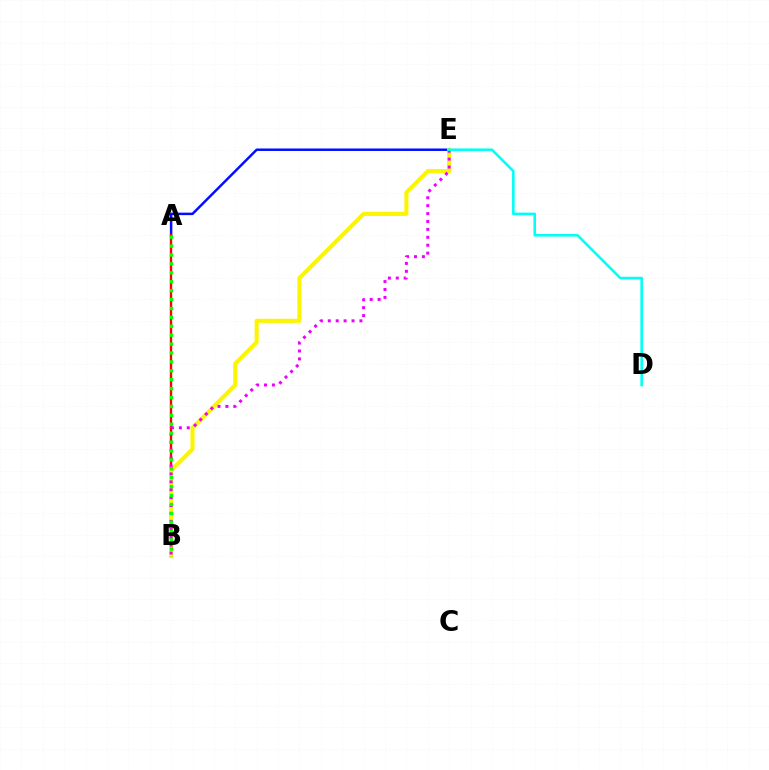{('A', 'E'): [{'color': '#0010ff', 'line_style': 'solid', 'thickness': 1.79}], ('A', 'B'): [{'color': '#ff0000', 'line_style': 'solid', 'thickness': 1.7}, {'color': '#08ff00', 'line_style': 'dotted', 'thickness': 2.42}], ('B', 'E'): [{'color': '#fcf500', 'line_style': 'solid', 'thickness': 2.94}, {'color': '#ee00ff', 'line_style': 'dotted', 'thickness': 2.15}], ('D', 'E'): [{'color': '#00fff6', 'line_style': 'solid', 'thickness': 1.86}]}